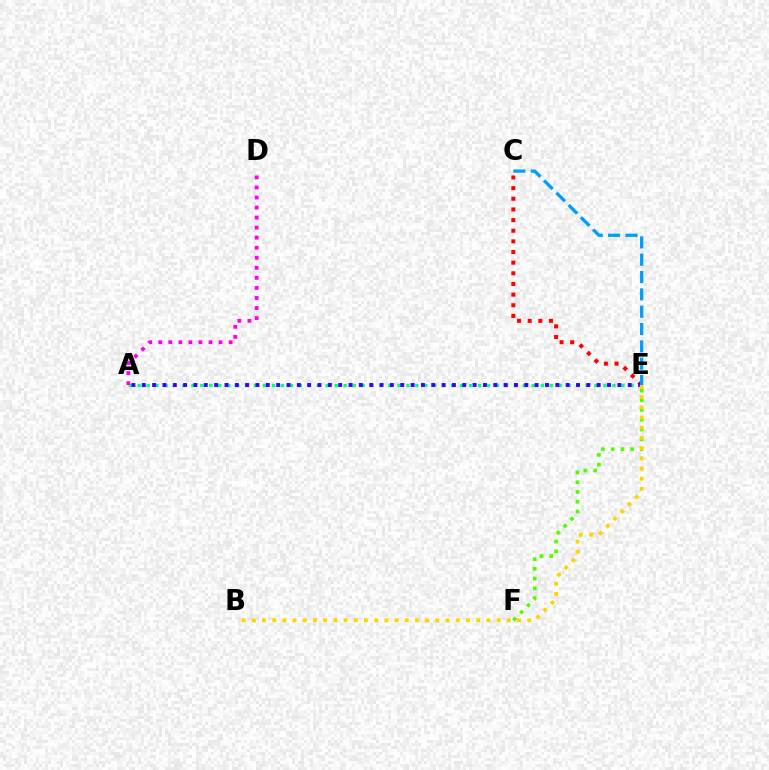{('A', 'E'): [{'color': '#00ff86', 'line_style': 'dotted', 'thickness': 2.43}, {'color': '#3700ff', 'line_style': 'dotted', 'thickness': 2.81}], ('C', 'E'): [{'color': '#ff0000', 'line_style': 'dotted', 'thickness': 2.89}, {'color': '#009eff', 'line_style': 'dashed', 'thickness': 2.35}], ('A', 'D'): [{'color': '#ff00ed', 'line_style': 'dotted', 'thickness': 2.73}], ('E', 'F'): [{'color': '#4fff00', 'line_style': 'dotted', 'thickness': 2.65}], ('B', 'E'): [{'color': '#ffd500', 'line_style': 'dotted', 'thickness': 2.77}]}